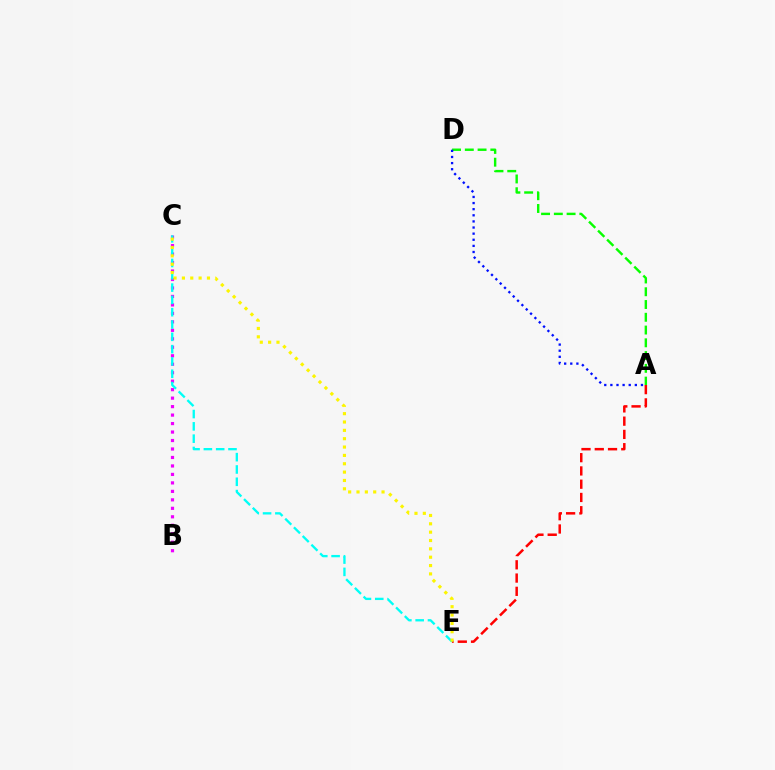{('B', 'C'): [{'color': '#ee00ff', 'line_style': 'dotted', 'thickness': 2.3}], ('A', 'D'): [{'color': '#08ff00', 'line_style': 'dashed', 'thickness': 1.73}, {'color': '#0010ff', 'line_style': 'dotted', 'thickness': 1.66}], ('A', 'E'): [{'color': '#ff0000', 'line_style': 'dashed', 'thickness': 1.8}], ('C', 'E'): [{'color': '#00fff6', 'line_style': 'dashed', 'thickness': 1.67}, {'color': '#fcf500', 'line_style': 'dotted', 'thickness': 2.27}]}